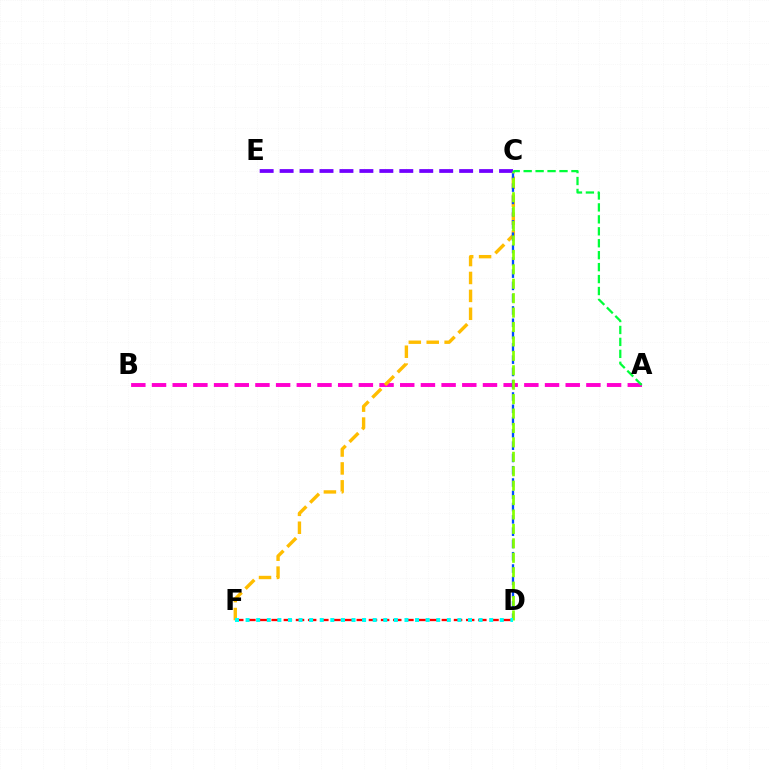{('D', 'F'): [{'color': '#ff0000', 'line_style': 'dashed', 'thickness': 1.65}, {'color': '#00fff6', 'line_style': 'dotted', 'thickness': 2.88}], ('A', 'B'): [{'color': '#ff00cf', 'line_style': 'dashed', 'thickness': 2.81}], ('C', 'E'): [{'color': '#7200ff', 'line_style': 'dashed', 'thickness': 2.71}], ('C', 'F'): [{'color': '#ffbd00', 'line_style': 'dashed', 'thickness': 2.43}], ('C', 'D'): [{'color': '#004bff', 'line_style': 'dashed', 'thickness': 1.67}, {'color': '#84ff00', 'line_style': 'dashed', 'thickness': 1.96}], ('A', 'C'): [{'color': '#00ff39', 'line_style': 'dashed', 'thickness': 1.62}]}